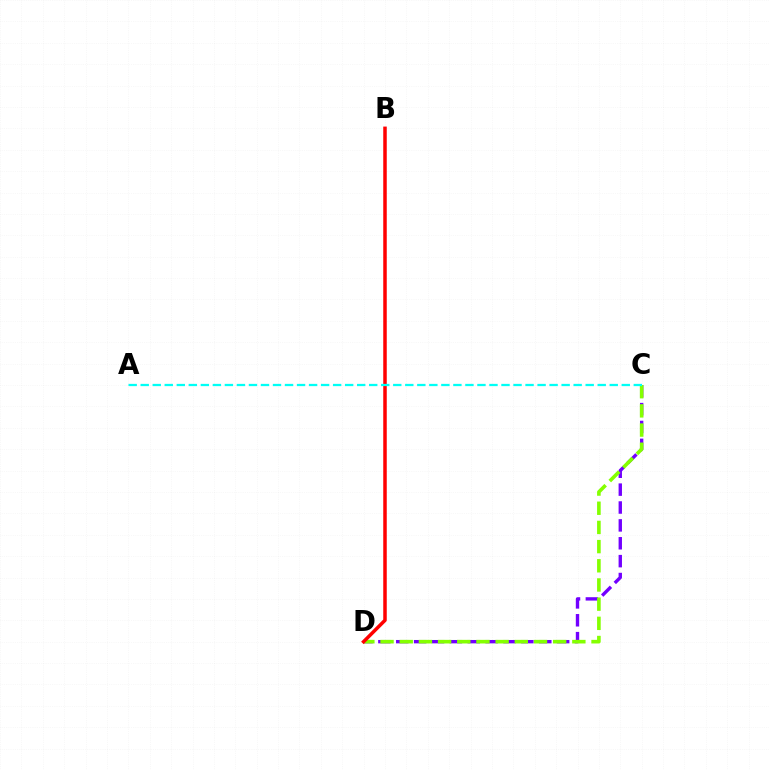{('C', 'D'): [{'color': '#7200ff', 'line_style': 'dashed', 'thickness': 2.43}, {'color': '#84ff00', 'line_style': 'dashed', 'thickness': 2.61}], ('B', 'D'): [{'color': '#ff0000', 'line_style': 'solid', 'thickness': 2.53}], ('A', 'C'): [{'color': '#00fff6', 'line_style': 'dashed', 'thickness': 1.63}]}